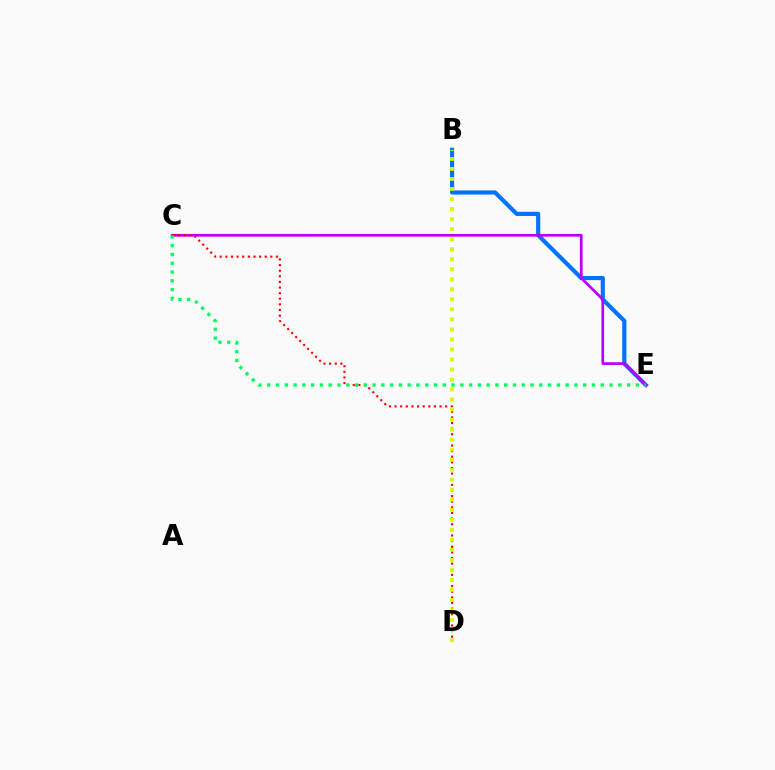{('B', 'E'): [{'color': '#0074ff', 'line_style': 'solid', 'thickness': 2.99}], ('C', 'E'): [{'color': '#b900ff', 'line_style': 'solid', 'thickness': 1.98}, {'color': '#00ff5c', 'line_style': 'dotted', 'thickness': 2.38}], ('C', 'D'): [{'color': '#ff0000', 'line_style': 'dotted', 'thickness': 1.53}], ('B', 'D'): [{'color': '#d1ff00', 'line_style': 'dotted', 'thickness': 2.72}]}